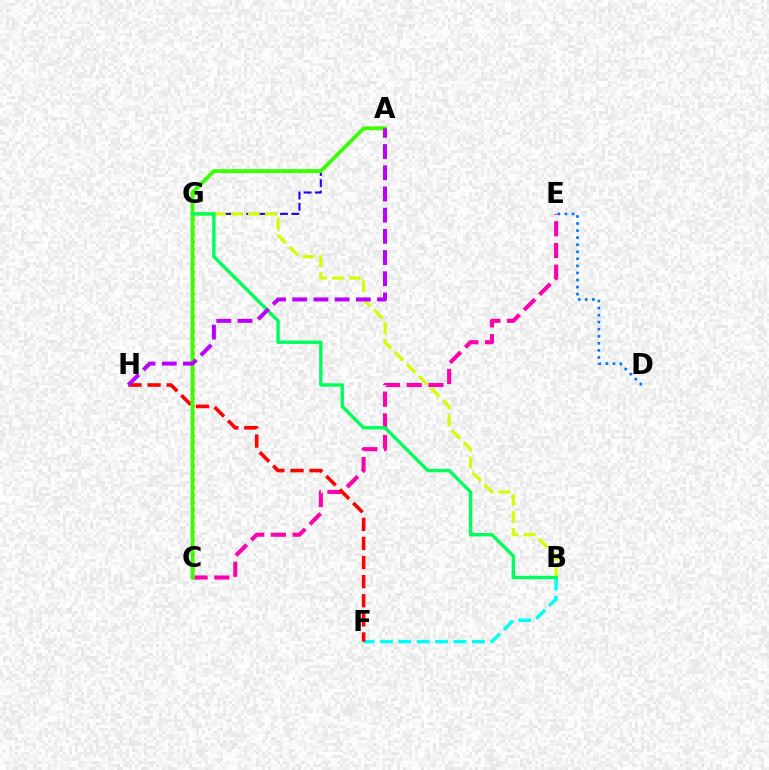{('A', 'G'): [{'color': '#2500ff', 'line_style': 'dashed', 'thickness': 1.53}], ('C', 'E'): [{'color': '#ff00ac', 'line_style': 'dashed', 'thickness': 2.95}], ('C', 'G'): [{'color': '#ff9400', 'line_style': 'dotted', 'thickness': 2.02}], ('B', 'F'): [{'color': '#00fff6', 'line_style': 'dashed', 'thickness': 2.5}], ('D', 'E'): [{'color': '#0074ff', 'line_style': 'dotted', 'thickness': 1.92}], ('F', 'H'): [{'color': '#ff0000', 'line_style': 'dashed', 'thickness': 2.59}], ('B', 'G'): [{'color': '#d1ff00', 'line_style': 'dashed', 'thickness': 2.3}, {'color': '#00ff5c', 'line_style': 'solid', 'thickness': 2.45}], ('A', 'C'): [{'color': '#3dff00', 'line_style': 'solid', 'thickness': 2.8}], ('A', 'H'): [{'color': '#b900ff', 'line_style': 'dashed', 'thickness': 2.88}]}